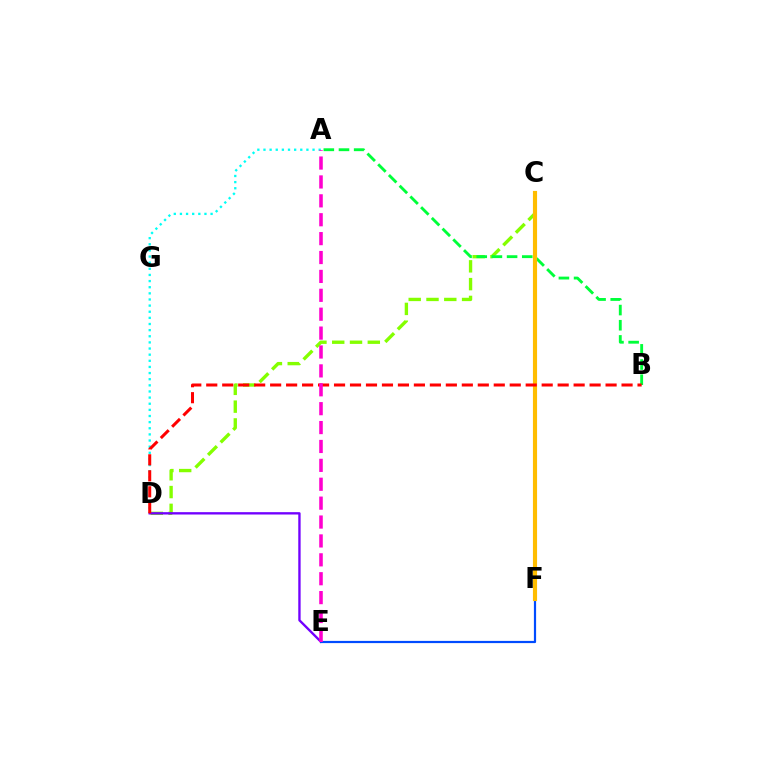{('A', 'D'): [{'color': '#00fff6', 'line_style': 'dotted', 'thickness': 1.67}], ('C', 'D'): [{'color': '#84ff00', 'line_style': 'dashed', 'thickness': 2.42}], ('A', 'B'): [{'color': '#00ff39', 'line_style': 'dashed', 'thickness': 2.06}], ('D', 'E'): [{'color': '#7200ff', 'line_style': 'solid', 'thickness': 1.69}], ('E', 'F'): [{'color': '#004bff', 'line_style': 'solid', 'thickness': 1.58}], ('C', 'F'): [{'color': '#ffbd00', 'line_style': 'solid', 'thickness': 2.98}], ('B', 'D'): [{'color': '#ff0000', 'line_style': 'dashed', 'thickness': 2.17}], ('A', 'E'): [{'color': '#ff00cf', 'line_style': 'dashed', 'thickness': 2.57}]}